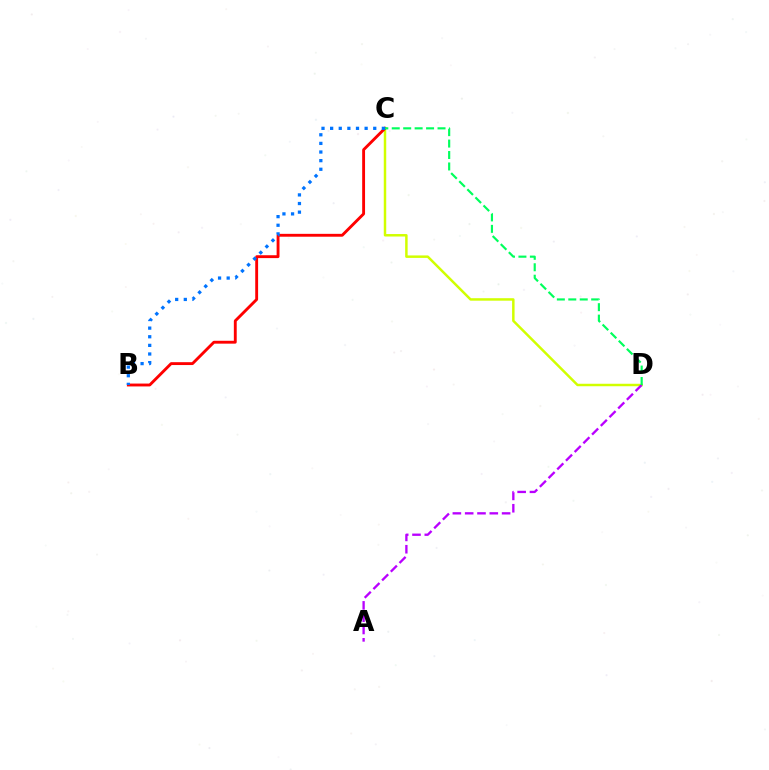{('C', 'D'): [{'color': '#d1ff00', 'line_style': 'solid', 'thickness': 1.78}, {'color': '#00ff5c', 'line_style': 'dashed', 'thickness': 1.55}], ('B', 'C'): [{'color': '#ff0000', 'line_style': 'solid', 'thickness': 2.07}, {'color': '#0074ff', 'line_style': 'dotted', 'thickness': 2.34}], ('A', 'D'): [{'color': '#b900ff', 'line_style': 'dashed', 'thickness': 1.67}]}